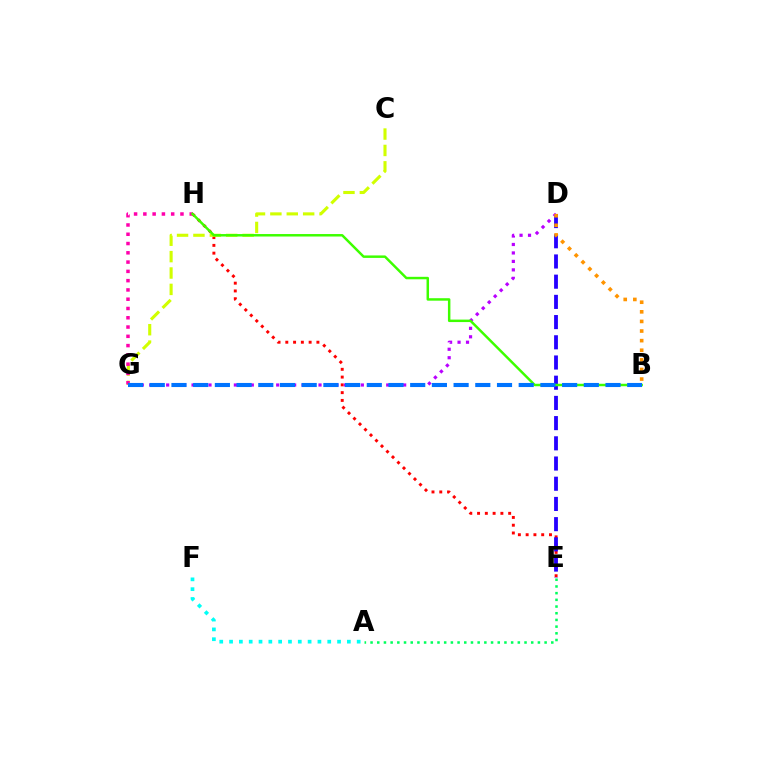{('E', 'H'): [{'color': '#ff0000', 'line_style': 'dotted', 'thickness': 2.11}], ('D', 'E'): [{'color': '#2500ff', 'line_style': 'dashed', 'thickness': 2.75}], ('A', 'F'): [{'color': '#00fff6', 'line_style': 'dotted', 'thickness': 2.67}], ('C', 'G'): [{'color': '#d1ff00', 'line_style': 'dashed', 'thickness': 2.23}], ('G', 'H'): [{'color': '#ff00ac', 'line_style': 'dotted', 'thickness': 2.52}], ('D', 'G'): [{'color': '#b900ff', 'line_style': 'dotted', 'thickness': 2.3}], ('B', 'H'): [{'color': '#3dff00', 'line_style': 'solid', 'thickness': 1.78}], ('B', 'G'): [{'color': '#0074ff', 'line_style': 'dashed', 'thickness': 2.95}], ('B', 'D'): [{'color': '#ff9400', 'line_style': 'dotted', 'thickness': 2.61}], ('A', 'E'): [{'color': '#00ff5c', 'line_style': 'dotted', 'thickness': 1.82}]}